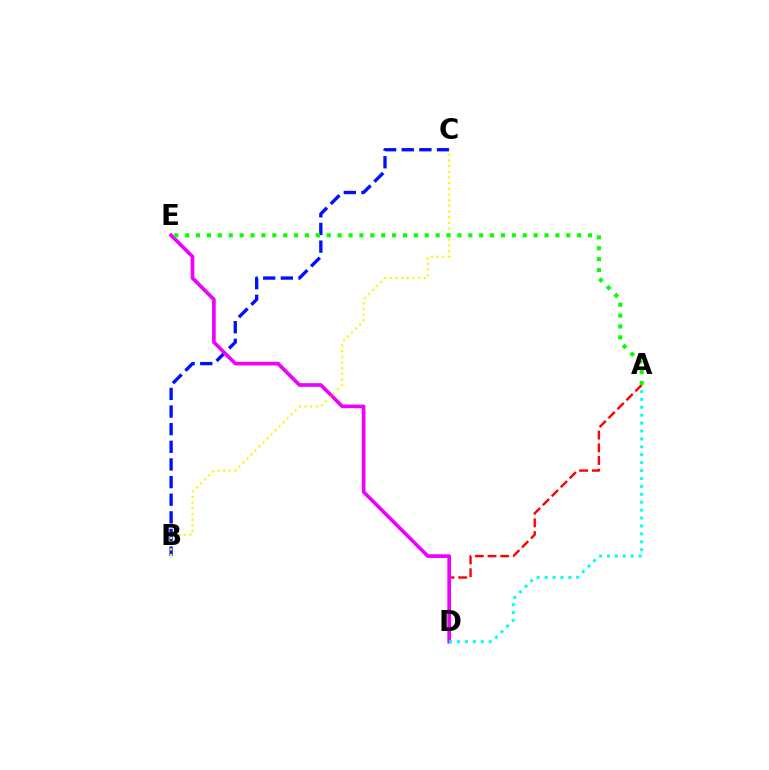{('A', 'D'): [{'color': '#ff0000', 'line_style': 'dashed', 'thickness': 1.72}, {'color': '#00fff6', 'line_style': 'dotted', 'thickness': 2.15}], ('B', 'C'): [{'color': '#0010ff', 'line_style': 'dashed', 'thickness': 2.4}, {'color': '#fcf500', 'line_style': 'dotted', 'thickness': 1.54}], ('D', 'E'): [{'color': '#ee00ff', 'line_style': 'solid', 'thickness': 2.64}], ('A', 'E'): [{'color': '#08ff00', 'line_style': 'dotted', 'thickness': 2.96}]}